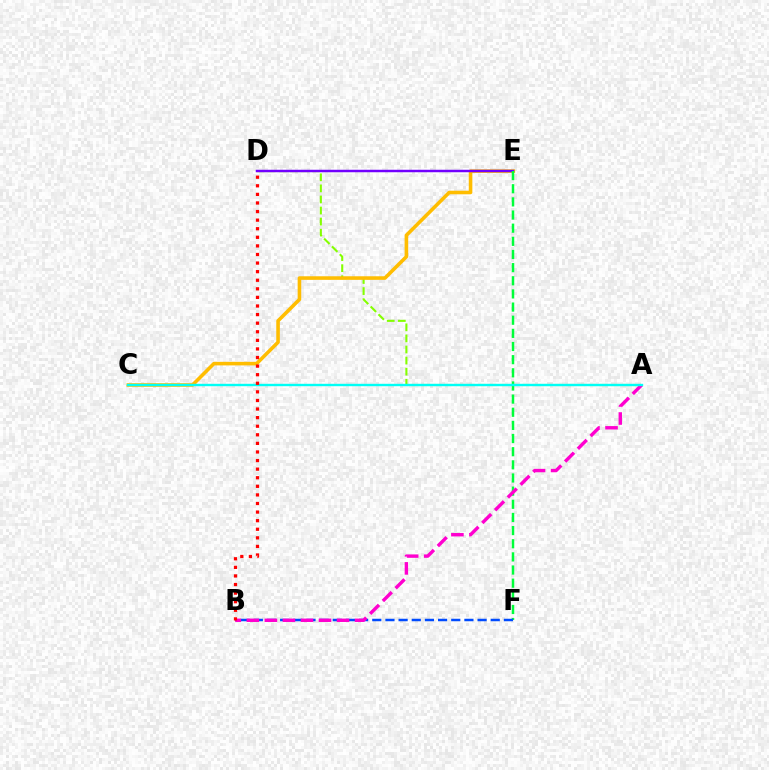{('A', 'D'): [{'color': '#84ff00', 'line_style': 'dashed', 'thickness': 1.51}], ('C', 'E'): [{'color': '#ffbd00', 'line_style': 'solid', 'thickness': 2.58}], ('D', 'E'): [{'color': '#7200ff', 'line_style': 'solid', 'thickness': 1.79}], ('E', 'F'): [{'color': '#00ff39', 'line_style': 'dashed', 'thickness': 1.79}], ('B', 'F'): [{'color': '#004bff', 'line_style': 'dashed', 'thickness': 1.79}], ('A', 'B'): [{'color': '#ff00cf', 'line_style': 'dashed', 'thickness': 2.45}], ('A', 'C'): [{'color': '#00fff6', 'line_style': 'solid', 'thickness': 1.72}], ('B', 'D'): [{'color': '#ff0000', 'line_style': 'dotted', 'thickness': 2.33}]}